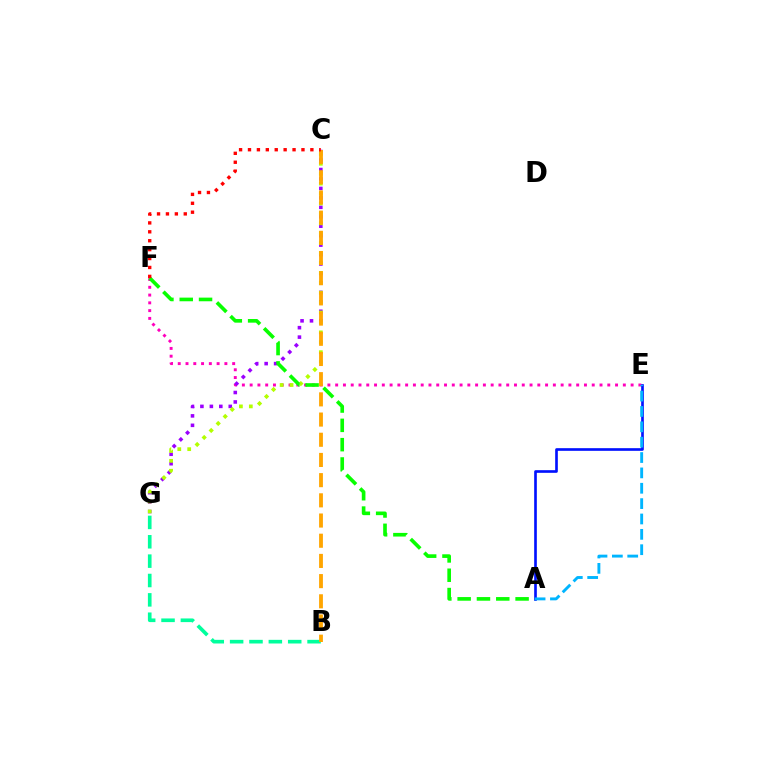{('E', 'F'): [{'color': '#ff00bd', 'line_style': 'dotted', 'thickness': 2.11}], ('B', 'G'): [{'color': '#00ff9d', 'line_style': 'dashed', 'thickness': 2.63}], ('C', 'G'): [{'color': '#9b00ff', 'line_style': 'dotted', 'thickness': 2.57}, {'color': '#b3ff00', 'line_style': 'dotted', 'thickness': 2.69}], ('A', 'E'): [{'color': '#0010ff', 'line_style': 'solid', 'thickness': 1.91}, {'color': '#00b5ff', 'line_style': 'dashed', 'thickness': 2.09}], ('B', 'C'): [{'color': '#ffa500', 'line_style': 'dashed', 'thickness': 2.74}], ('A', 'F'): [{'color': '#08ff00', 'line_style': 'dashed', 'thickness': 2.62}], ('C', 'F'): [{'color': '#ff0000', 'line_style': 'dotted', 'thickness': 2.42}]}